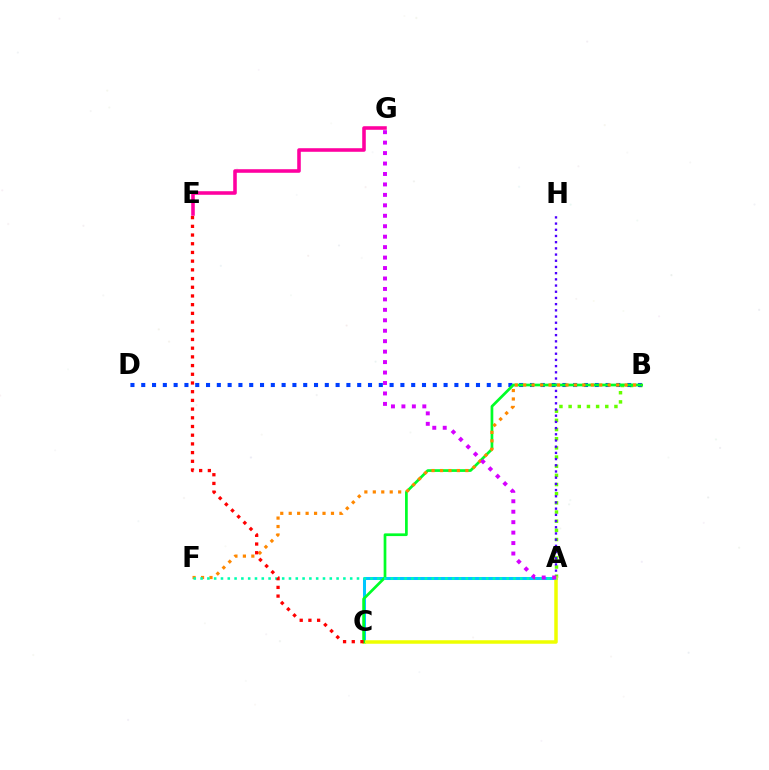{('A', 'B'): [{'color': '#66ff00', 'line_style': 'dotted', 'thickness': 2.49}], ('A', 'H'): [{'color': '#4f00ff', 'line_style': 'dotted', 'thickness': 1.68}], ('A', 'C'): [{'color': '#00c7ff', 'line_style': 'solid', 'thickness': 2.18}, {'color': '#eeff00', 'line_style': 'solid', 'thickness': 2.52}], ('B', 'D'): [{'color': '#003fff', 'line_style': 'dotted', 'thickness': 2.93}], ('B', 'C'): [{'color': '#00ff27', 'line_style': 'solid', 'thickness': 1.95}], ('B', 'F'): [{'color': '#ff8800', 'line_style': 'dotted', 'thickness': 2.3}], ('A', 'F'): [{'color': '#00ffaf', 'line_style': 'dotted', 'thickness': 1.85}], ('C', 'E'): [{'color': '#ff0000', 'line_style': 'dotted', 'thickness': 2.36}], ('E', 'G'): [{'color': '#ff00a0', 'line_style': 'solid', 'thickness': 2.57}], ('A', 'G'): [{'color': '#d600ff', 'line_style': 'dotted', 'thickness': 2.84}]}